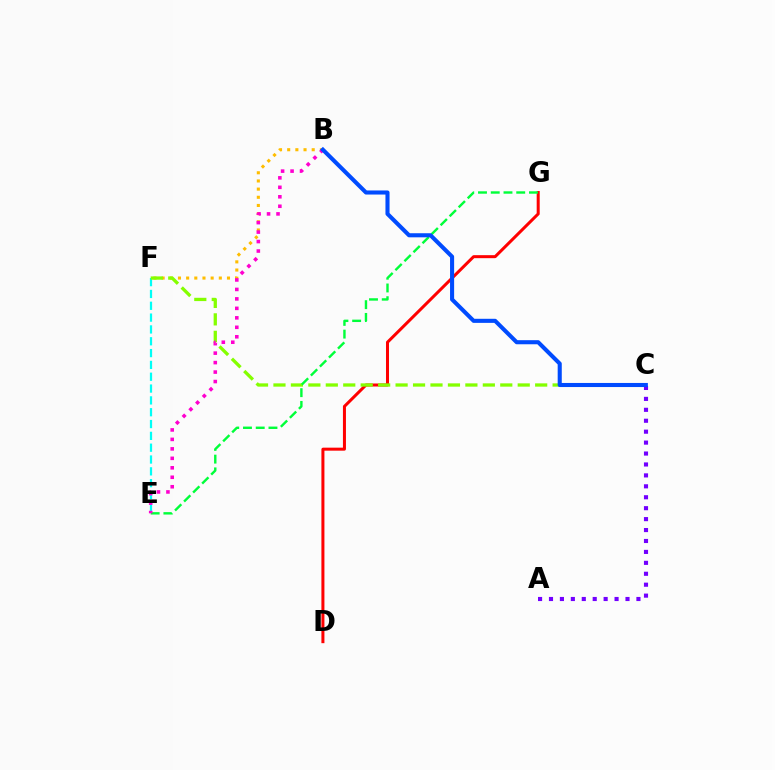{('D', 'G'): [{'color': '#ff0000', 'line_style': 'solid', 'thickness': 2.17}], ('A', 'C'): [{'color': '#7200ff', 'line_style': 'dotted', 'thickness': 2.97}], ('E', 'F'): [{'color': '#00fff6', 'line_style': 'dashed', 'thickness': 1.61}], ('B', 'F'): [{'color': '#ffbd00', 'line_style': 'dotted', 'thickness': 2.22}], ('C', 'F'): [{'color': '#84ff00', 'line_style': 'dashed', 'thickness': 2.37}], ('E', 'G'): [{'color': '#00ff39', 'line_style': 'dashed', 'thickness': 1.73}], ('B', 'E'): [{'color': '#ff00cf', 'line_style': 'dotted', 'thickness': 2.57}], ('B', 'C'): [{'color': '#004bff', 'line_style': 'solid', 'thickness': 2.94}]}